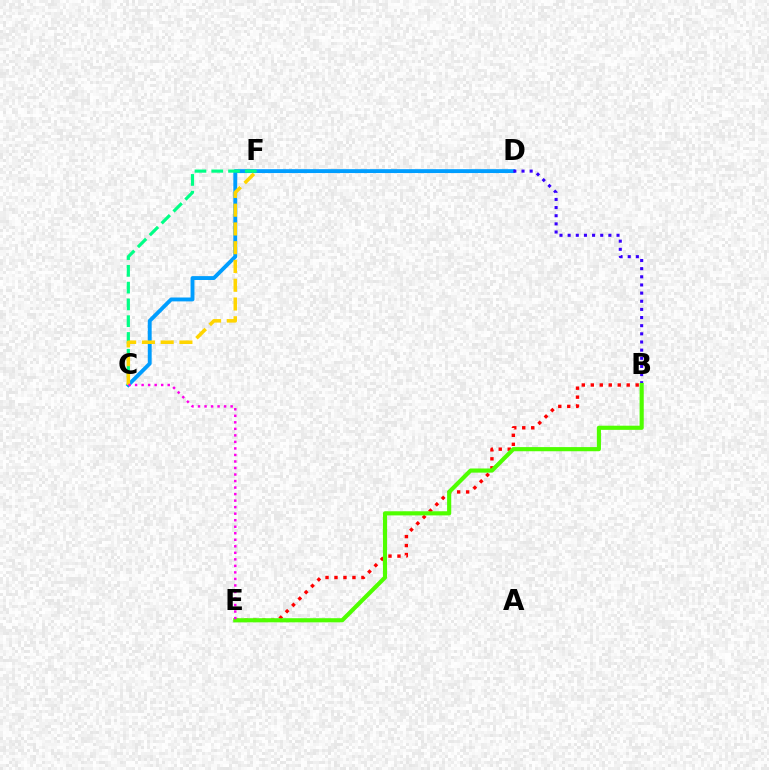{('C', 'D'): [{'color': '#009eff', 'line_style': 'solid', 'thickness': 2.79}], ('B', 'E'): [{'color': '#ff0000', 'line_style': 'dotted', 'thickness': 2.44}, {'color': '#4fff00', 'line_style': 'solid', 'thickness': 2.98}], ('B', 'D'): [{'color': '#3700ff', 'line_style': 'dotted', 'thickness': 2.21}], ('C', 'F'): [{'color': '#00ff86', 'line_style': 'dashed', 'thickness': 2.28}, {'color': '#ffd500', 'line_style': 'dashed', 'thickness': 2.55}], ('C', 'E'): [{'color': '#ff00ed', 'line_style': 'dotted', 'thickness': 1.77}]}